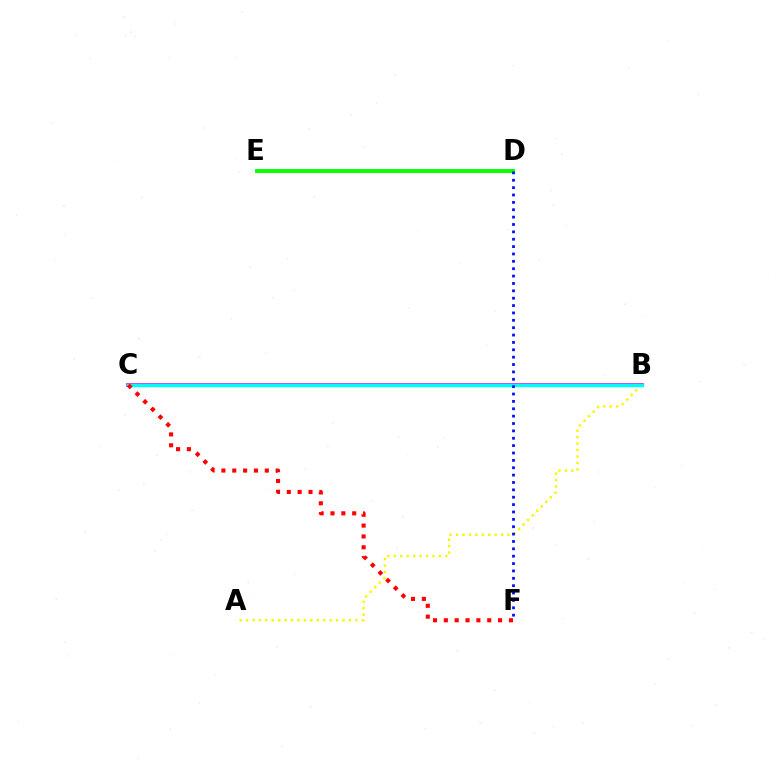{('B', 'C'): [{'color': '#ee00ff', 'line_style': 'solid', 'thickness': 2.67}, {'color': '#00fff6', 'line_style': 'solid', 'thickness': 2.48}], ('A', 'B'): [{'color': '#fcf500', 'line_style': 'dotted', 'thickness': 1.75}], ('C', 'F'): [{'color': '#ff0000', 'line_style': 'dotted', 'thickness': 2.95}], ('D', 'E'): [{'color': '#08ff00', 'line_style': 'solid', 'thickness': 2.8}], ('D', 'F'): [{'color': '#0010ff', 'line_style': 'dotted', 'thickness': 2.0}]}